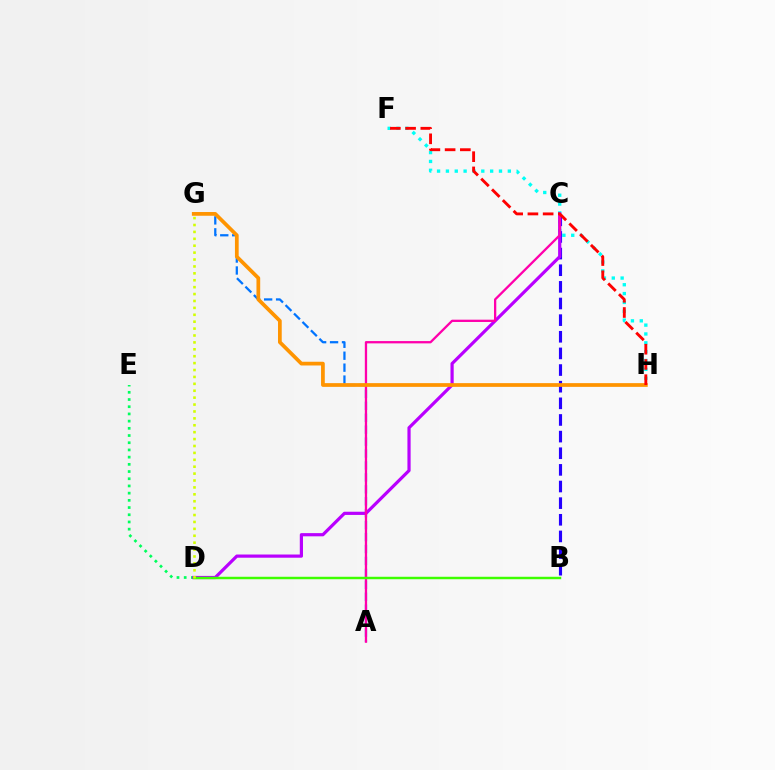{('D', 'E'): [{'color': '#00ff5c', 'line_style': 'dotted', 'thickness': 1.96}], ('A', 'G'): [{'color': '#0074ff', 'line_style': 'dashed', 'thickness': 1.62}], ('F', 'H'): [{'color': '#00fff6', 'line_style': 'dotted', 'thickness': 2.4}, {'color': '#ff0000', 'line_style': 'dashed', 'thickness': 2.07}], ('B', 'C'): [{'color': '#2500ff', 'line_style': 'dashed', 'thickness': 2.26}], ('C', 'D'): [{'color': '#b900ff', 'line_style': 'solid', 'thickness': 2.3}], ('A', 'C'): [{'color': '#ff00ac', 'line_style': 'solid', 'thickness': 1.65}], ('G', 'H'): [{'color': '#ff9400', 'line_style': 'solid', 'thickness': 2.68}], ('B', 'D'): [{'color': '#3dff00', 'line_style': 'solid', 'thickness': 1.77}], ('D', 'G'): [{'color': '#d1ff00', 'line_style': 'dotted', 'thickness': 1.88}]}